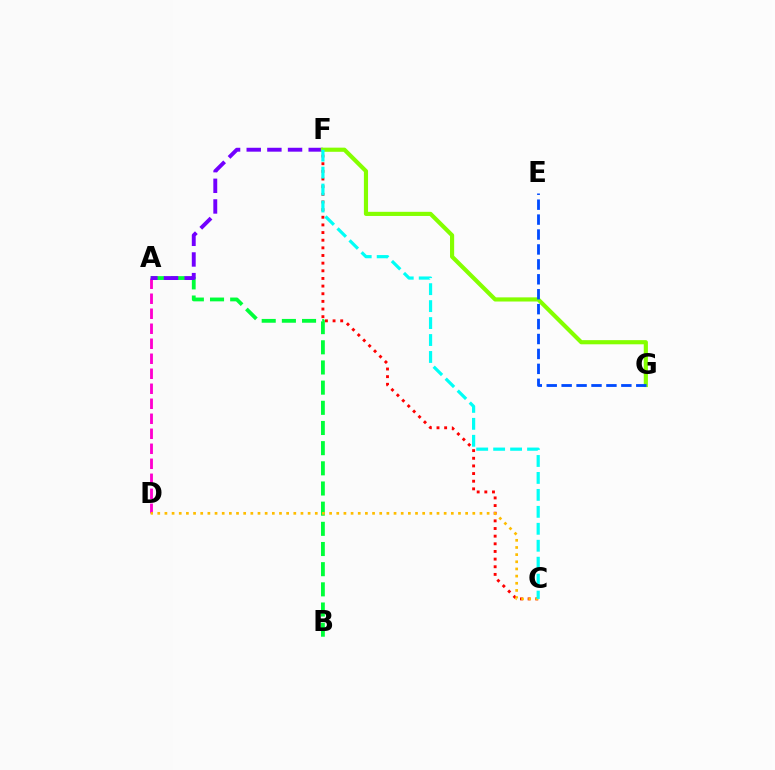{('A', 'B'): [{'color': '#00ff39', 'line_style': 'dashed', 'thickness': 2.74}], ('A', 'D'): [{'color': '#ff00cf', 'line_style': 'dashed', 'thickness': 2.04}], ('C', 'F'): [{'color': '#ff0000', 'line_style': 'dotted', 'thickness': 2.08}, {'color': '#00fff6', 'line_style': 'dashed', 'thickness': 2.3}], ('A', 'F'): [{'color': '#7200ff', 'line_style': 'dashed', 'thickness': 2.81}], ('F', 'G'): [{'color': '#84ff00', 'line_style': 'solid', 'thickness': 2.98}], ('E', 'G'): [{'color': '#004bff', 'line_style': 'dashed', 'thickness': 2.03}], ('C', 'D'): [{'color': '#ffbd00', 'line_style': 'dotted', 'thickness': 1.95}]}